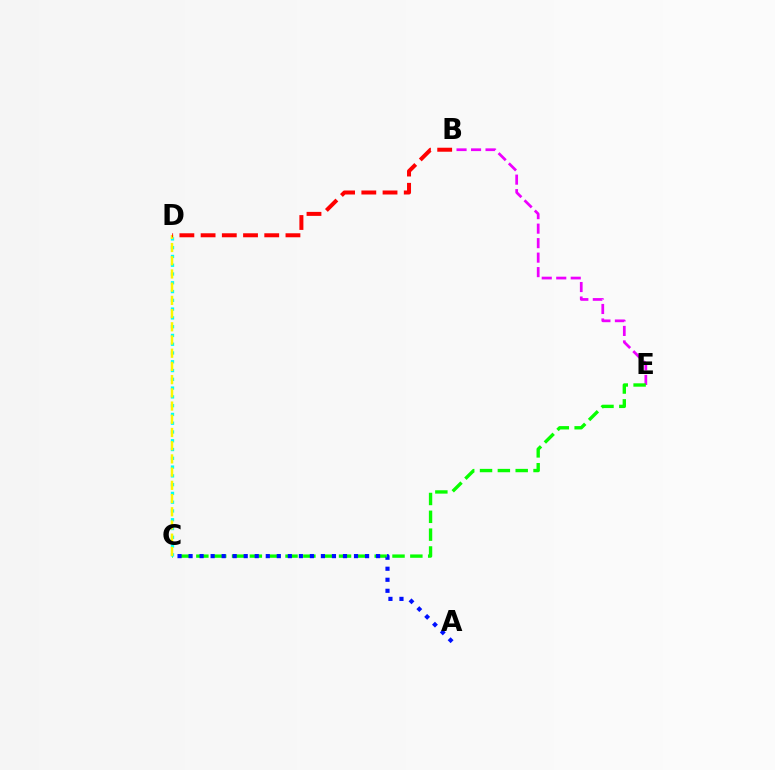{('B', 'E'): [{'color': '#ee00ff', 'line_style': 'dashed', 'thickness': 1.97}], ('C', 'E'): [{'color': '#08ff00', 'line_style': 'dashed', 'thickness': 2.42}], ('C', 'D'): [{'color': '#00fff6', 'line_style': 'dotted', 'thickness': 2.38}, {'color': '#fcf500', 'line_style': 'dashed', 'thickness': 1.79}], ('B', 'D'): [{'color': '#ff0000', 'line_style': 'dashed', 'thickness': 2.88}], ('A', 'C'): [{'color': '#0010ff', 'line_style': 'dotted', 'thickness': 3.0}]}